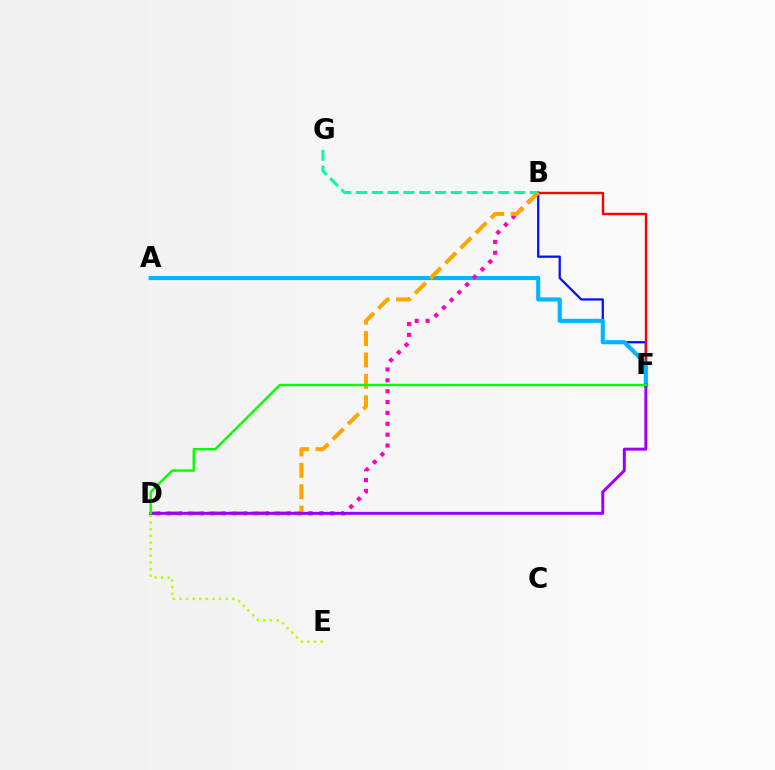{('B', 'F'): [{'color': '#0010ff', 'line_style': 'solid', 'thickness': 1.62}, {'color': '#ff0000', 'line_style': 'solid', 'thickness': 1.72}], ('A', 'F'): [{'color': '#00b5ff', 'line_style': 'solid', 'thickness': 2.95}], ('B', 'D'): [{'color': '#ff00bd', 'line_style': 'dotted', 'thickness': 2.96}, {'color': '#ffa500', 'line_style': 'dashed', 'thickness': 2.91}], ('D', 'E'): [{'color': '#b3ff00', 'line_style': 'dotted', 'thickness': 1.8}], ('D', 'F'): [{'color': '#9b00ff', 'line_style': 'solid', 'thickness': 2.13}, {'color': '#08ff00', 'line_style': 'solid', 'thickness': 1.75}], ('B', 'G'): [{'color': '#00ff9d', 'line_style': 'dashed', 'thickness': 2.15}]}